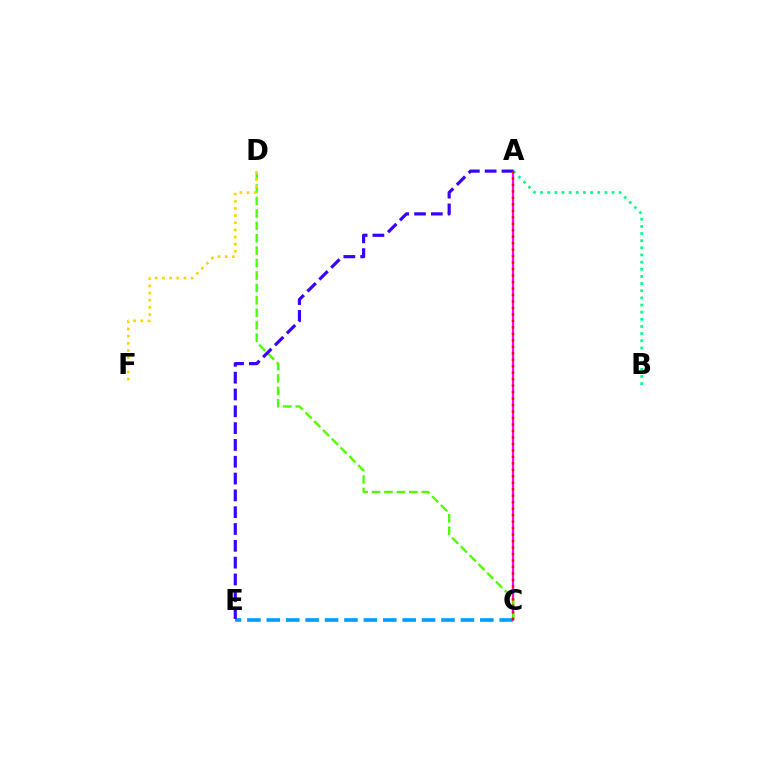{('A', 'B'): [{'color': '#00ff86', 'line_style': 'dotted', 'thickness': 1.94}], ('C', 'E'): [{'color': '#009eff', 'line_style': 'dashed', 'thickness': 2.64}], ('A', 'C'): [{'color': '#ff00ed', 'line_style': 'solid', 'thickness': 1.6}, {'color': '#ff0000', 'line_style': 'dotted', 'thickness': 1.76}], ('C', 'D'): [{'color': '#4fff00', 'line_style': 'dashed', 'thickness': 1.69}], ('A', 'E'): [{'color': '#3700ff', 'line_style': 'dashed', 'thickness': 2.28}], ('D', 'F'): [{'color': '#ffd500', 'line_style': 'dotted', 'thickness': 1.95}]}